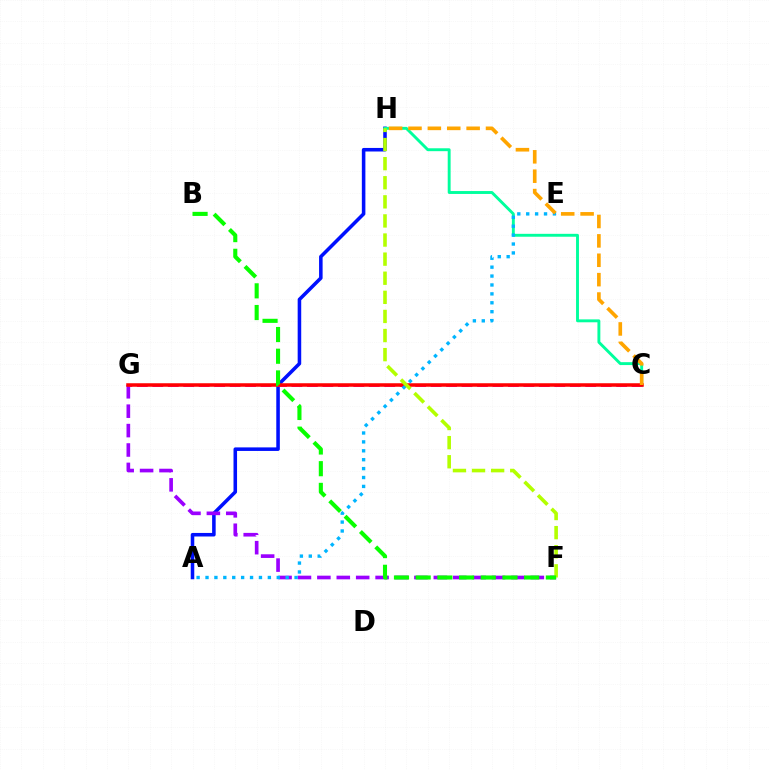{('A', 'H'): [{'color': '#0010ff', 'line_style': 'solid', 'thickness': 2.56}], ('F', 'G'): [{'color': '#9b00ff', 'line_style': 'dashed', 'thickness': 2.64}], ('C', 'G'): [{'color': '#ff00bd', 'line_style': 'dashed', 'thickness': 2.1}, {'color': '#ff0000', 'line_style': 'solid', 'thickness': 2.53}], ('C', 'H'): [{'color': '#00ff9d', 'line_style': 'solid', 'thickness': 2.09}, {'color': '#ffa500', 'line_style': 'dashed', 'thickness': 2.63}], ('A', 'E'): [{'color': '#00b5ff', 'line_style': 'dotted', 'thickness': 2.42}], ('F', 'H'): [{'color': '#b3ff00', 'line_style': 'dashed', 'thickness': 2.59}], ('B', 'F'): [{'color': '#08ff00', 'line_style': 'dashed', 'thickness': 2.95}]}